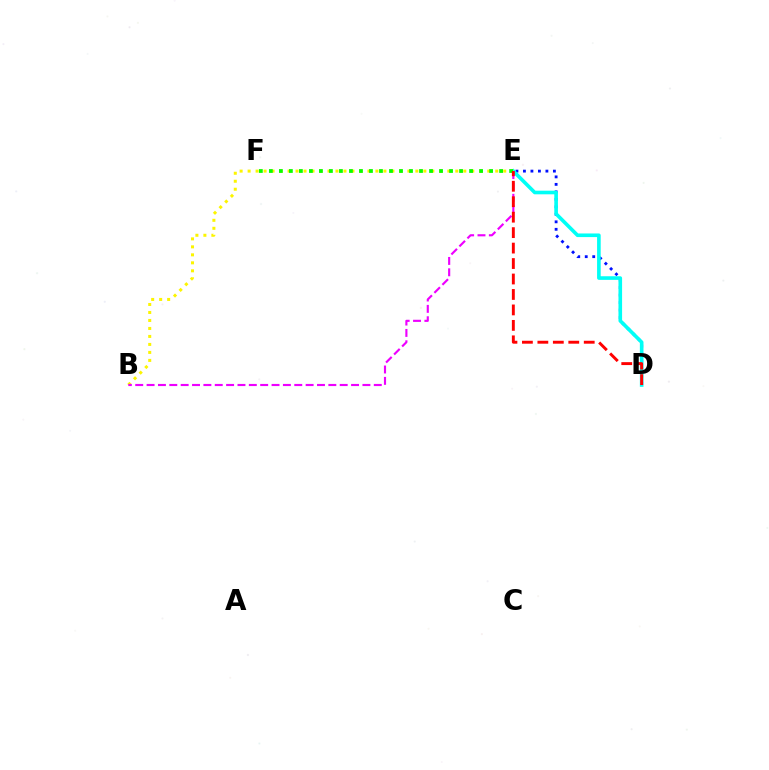{('D', 'E'): [{'color': '#0010ff', 'line_style': 'dotted', 'thickness': 2.04}, {'color': '#00fff6', 'line_style': 'solid', 'thickness': 2.61}, {'color': '#ff0000', 'line_style': 'dashed', 'thickness': 2.1}], ('B', 'E'): [{'color': '#fcf500', 'line_style': 'dotted', 'thickness': 2.17}, {'color': '#ee00ff', 'line_style': 'dashed', 'thickness': 1.54}], ('E', 'F'): [{'color': '#08ff00', 'line_style': 'dotted', 'thickness': 2.72}]}